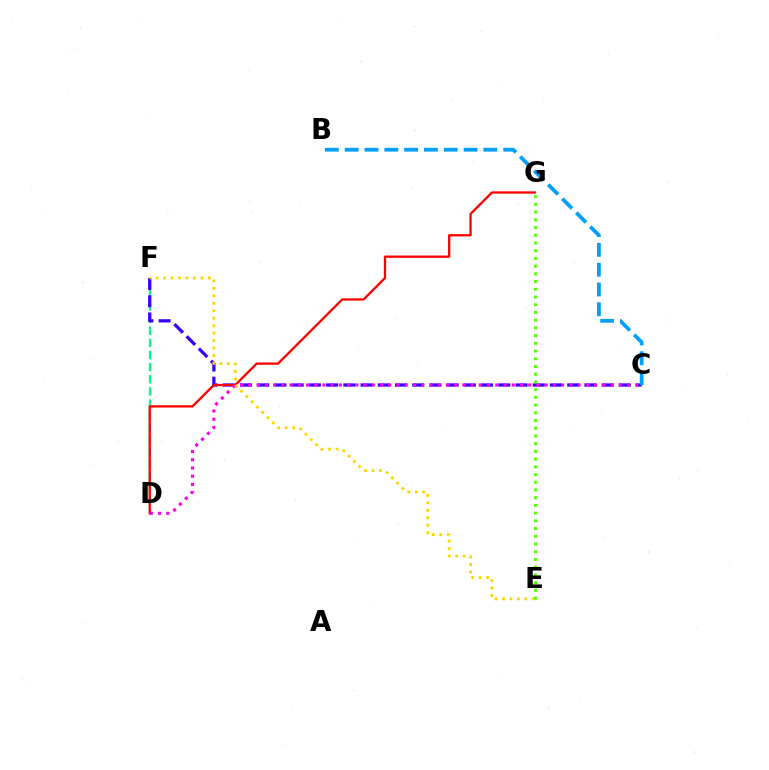{('D', 'F'): [{'color': '#00ff86', 'line_style': 'dashed', 'thickness': 1.65}], ('C', 'F'): [{'color': '#3700ff', 'line_style': 'dashed', 'thickness': 2.34}], ('D', 'G'): [{'color': '#ff0000', 'line_style': 'solid', 'thickness': 1.65}], ('C', 'D'): [{'color': '#ff00ed', 'line_style': 'dotted', 'thickness': 2.24}], ('E', 'F'): [{'color': '#ffd500', 'line_style': 'dotted', 'thickness': 2.03}], ('B', 'C'): [{'color': '#009eff', 'line_style': 'dashed', 'thickness': 2.69}], ('E', 'G'): [{'color': '#4fff00', 'line_style': 'dotted', 'thickness': 2.1}]}